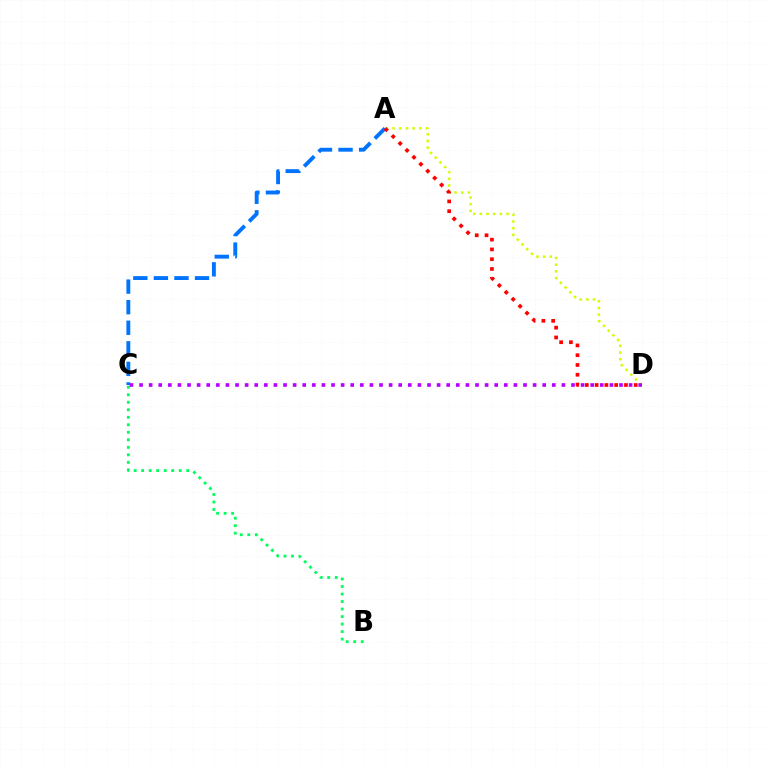{('A', 'C'): [{'color': '#0074ff', 'line_style': 'dashed', 'thickness': 2.79}], ('A', 'D'): [{'color': '#d1ff00', 'line_style': 'dotted', 'thickness': 1.81}, {'color': '#ff0000', 'line_style': 'dotted', 'thickness': 2.66}], ('B', 'C'): [{'color': '#00ff5c', 'line_style': 'dotted', 'thickness': 2.04}], ('C', 'D'): [{'color': '#b900ff', 'line_style': 'dotted', 'thickness': 2.61}]}